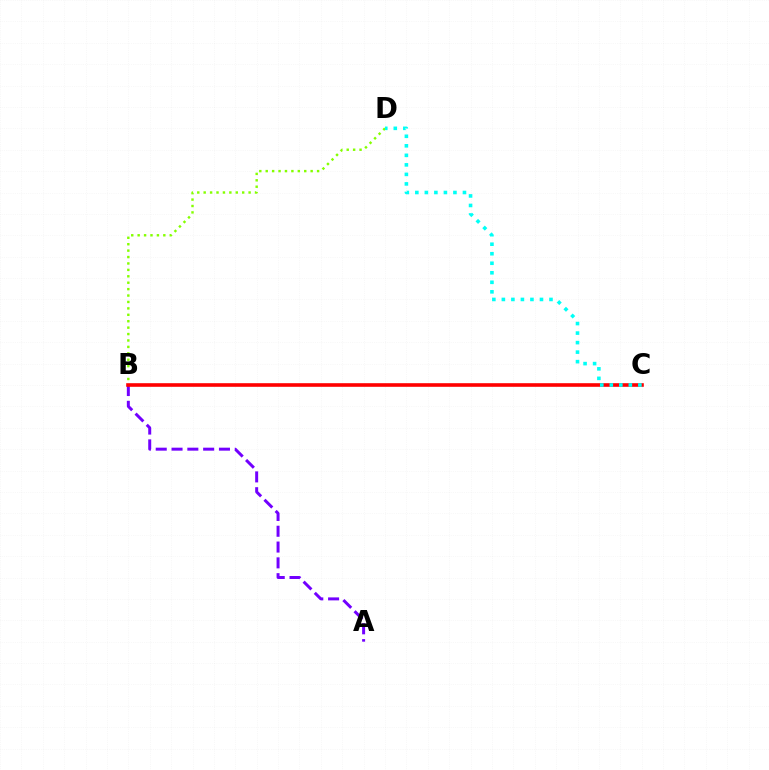{('B', 'D'): [{'color': '#84ff00', 'line_style': 'dotted', 'thickness': 1.74}], ('A', 'B'): [{'color': '#7200ff', 'line_style': 'dashed', 'thickness': 2.15}], ('B', 'C'): [{'color': '#ff0000', 'line_style': 'solid', 'thickness': 2.6}], ('C', 'D'): [{'color': '#00fff6', 'line_style': 'dotted', 'thickness': 2.59}]}